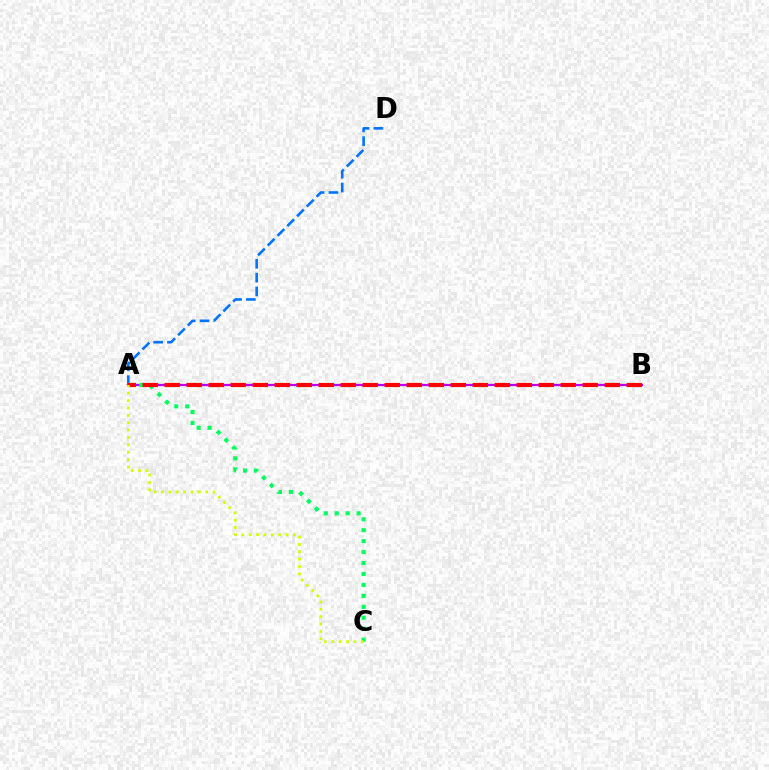{('A', 'D'): [{'color': '#0074ff', 'line_style': 'dashed', 'thickness': 1.88}], ('A', 'B'): [{'color': '#b900ff', 'line_style': 'solid', 'thickness': 1.61}, {'color': '#ff0000', 'line_style': 'dashed', 'thickness': 2.99}], ('A', 'C'): [{'color': '#00ff5c', 'line_style': 'dotted', 'thickness': 2.97}, {'color': '#d1ff00', 'line_style': 'dotted', 'thickness': 2.0}]}